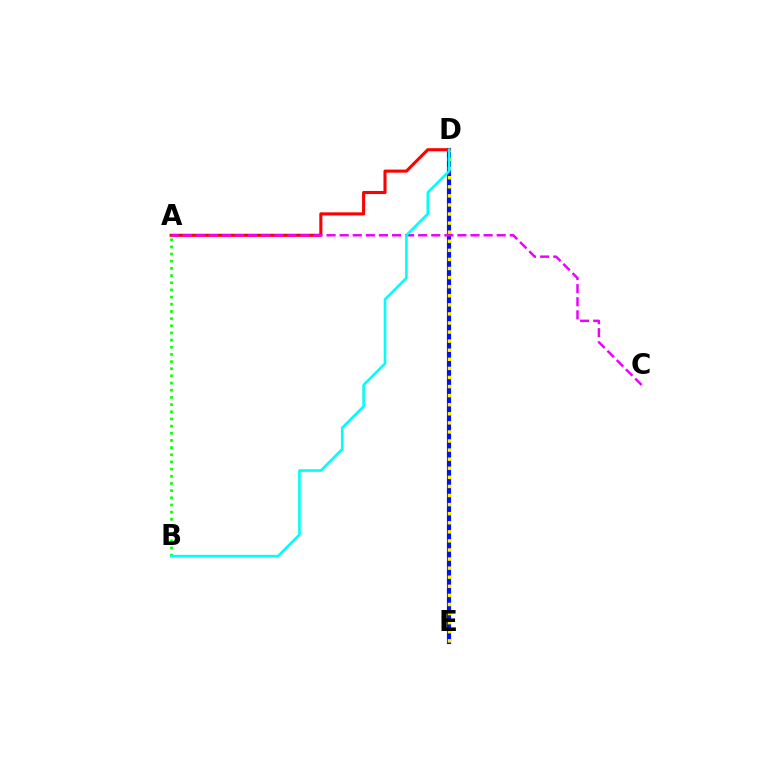{('D', 'E'): [{'color': '#0010ff', 'line_style': 'solid', 'thickness': 2.99}, {'color': '#fcf500', 'line_style': 'dotted', 'thickness': 2.47}], ('A', 'B'): [{'color': '#08ff00', 'line_style': 'dotted', 'thickness': 1.95}], ('A', 'D'): [{'color': '#ff0000', 'line_style': 'solid', 'thickness': 2.22}], ('A', 'C'): [{'color': '#ee00ff', 'line_style': 'dashed', 'thickness': 1.78}], ('B', 'D'): [{'color': '#00fff6', 'line_style': 'solid', 'thickness': 1.88}]}